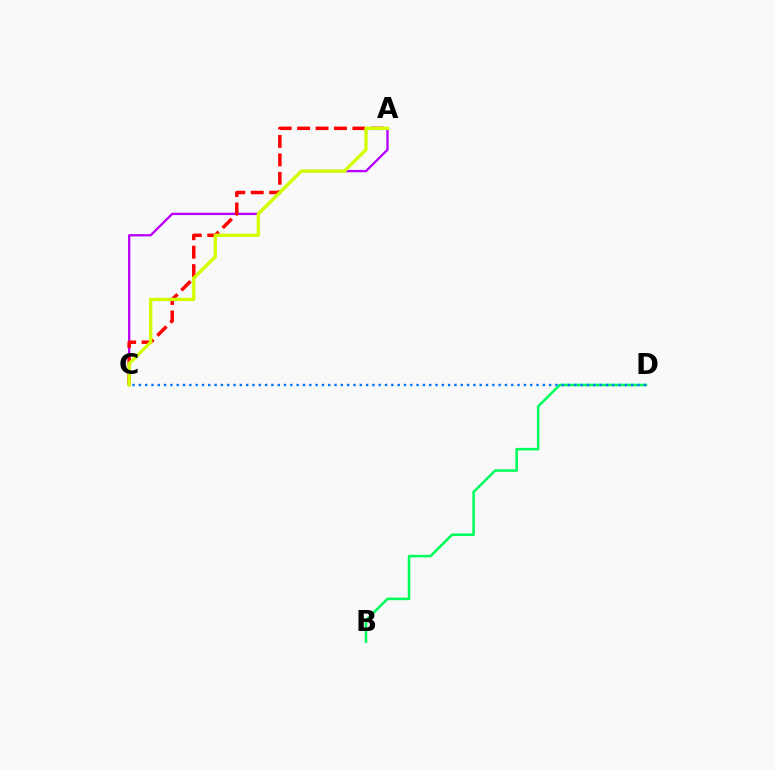{('A', 'C'): [{'color': '#b900ff', 'line_style': 'solid', 'thickness': 1.69}, {'color': '#ff0000', 'line_style': 'dashed', 'thickness': 2.5}, {'color': '#d1ff00', 'line_style': 'solid', 'thickness': 2.42}], ('B', 'D'): [{'color': '#00ff5c', 'line_style': 'solid', 'thickness': 1.84}], ('C', 'D'): [{'color': '#0074ff', 'line_style': 'dotted', 'thickness': 1.71}]}